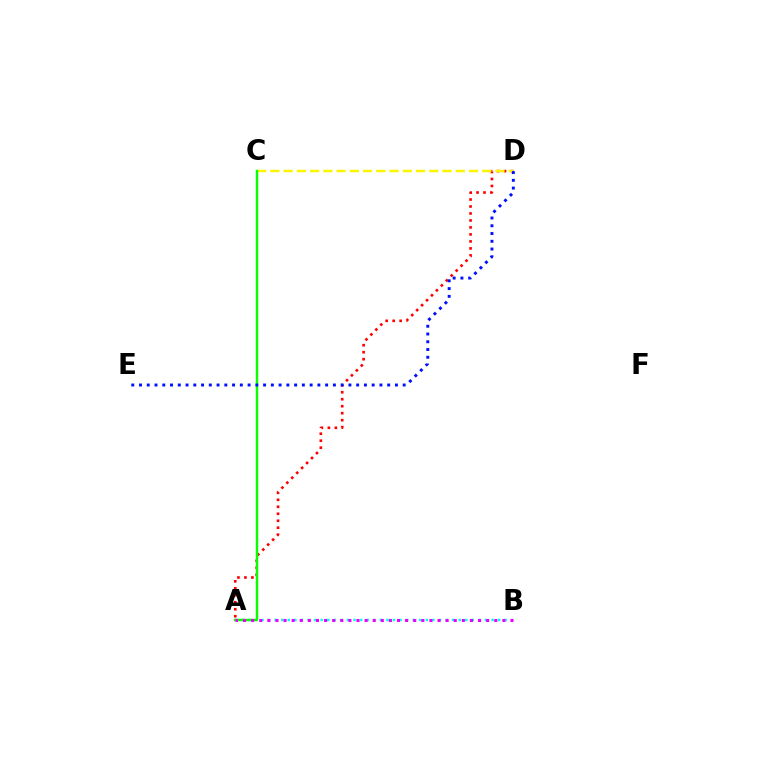{('A', 'B'): [{'color': '#00fff6', 'line_style': 'dotted', 'thickness': 1.79}, {'color': '#ee00ff', 'line_style': 'dotted', 'thickness': 2.2}], ('A', 'D'): [{'color': '#ff0000', 'line_style': 'dotted', 'thickness': 1.9}], ('C', 'D'): [{'color': '#fcf500', 'line_style': 'dashed', 'thickness': 1.8}], ('A', 'C'): [{'color': '#08ff00', 'line_style': 'solid', 'thickness': 1.75}], ('D', 'E'): [{'color': '#0010ff', 'line_style': 'dotted', 'thickness': 2.11}]}